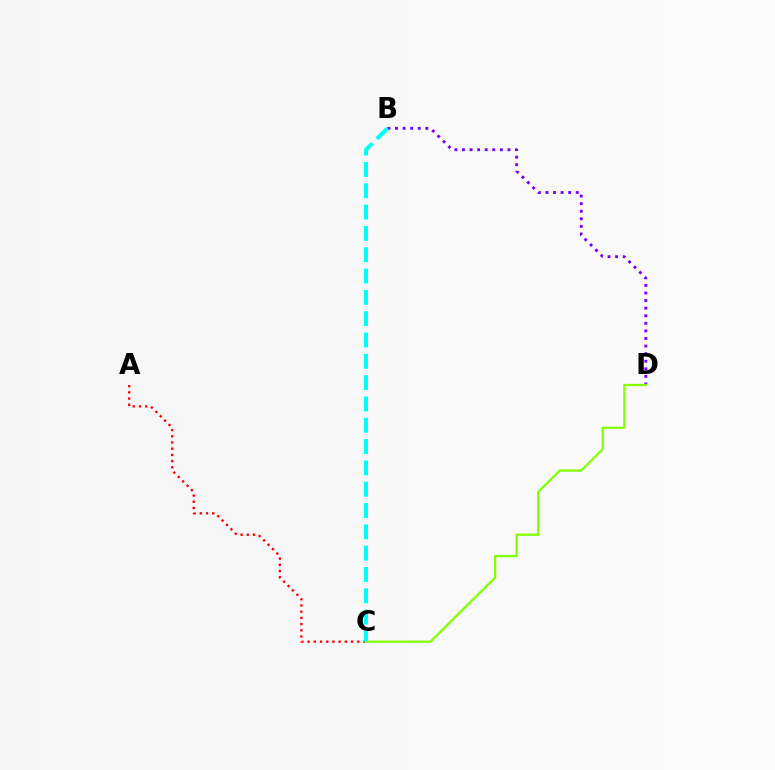{('A', 'C'): [{'color': '#ff0000', 'line_style': 'dotted', 'thickness': 1.68}], ('B', 'D'): [{'color': '#7200ff', 'line_style': 'dotted', 'thickness': 2.06}], ('C', 'D'): [{'color': '#84ff00', 'line_style': 'solid', 'thickness': 1.63}], ('B', 'C'): [{'color': '#00fff6', 'line_style': 'dashed', 'thickness': 2.9}]}